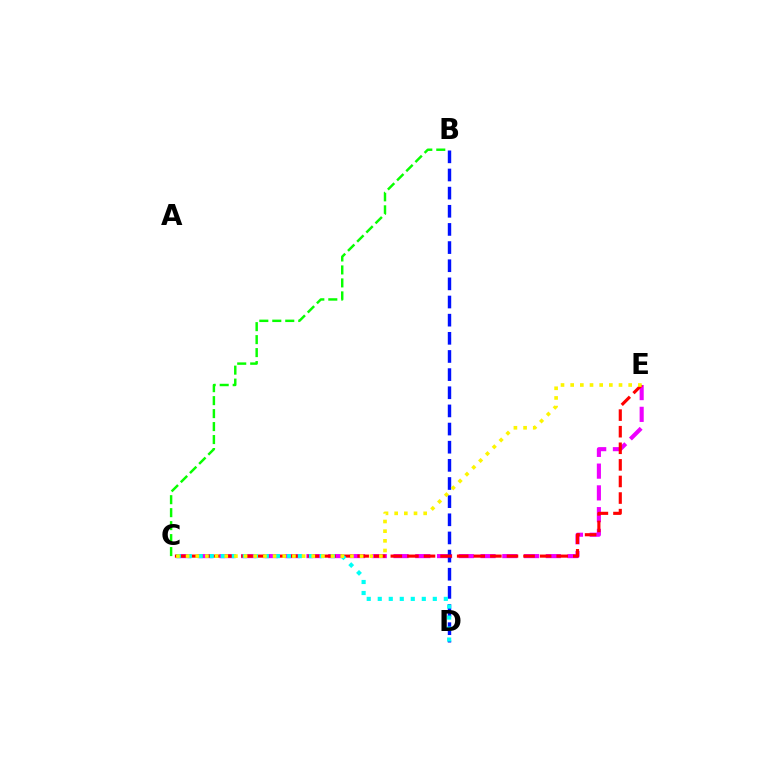{('B', 'C'): [{'color': '#08ff00', 'line_style': 'dashed', 'thickness': 1.76}], ('C', 'E'): [{'color': '#ee00ff', 'line_style': 'dashed', 'thickness': 2.96}, {'color': '#ff0000', 'line_style': 'dashed', 'thickness': 2.25}, {'color': '#fcf500', 'line_style': 'dotted', 'thickness': 2.63}], ('B', 'D'): [{'color': '#0010ff', 'line_style': 'dashed', 'thickness': 2.47}], ('C', 'D'): [{'color': '#00fff6', 'line_style': 'dotted', 'thickness': 2.99}]}